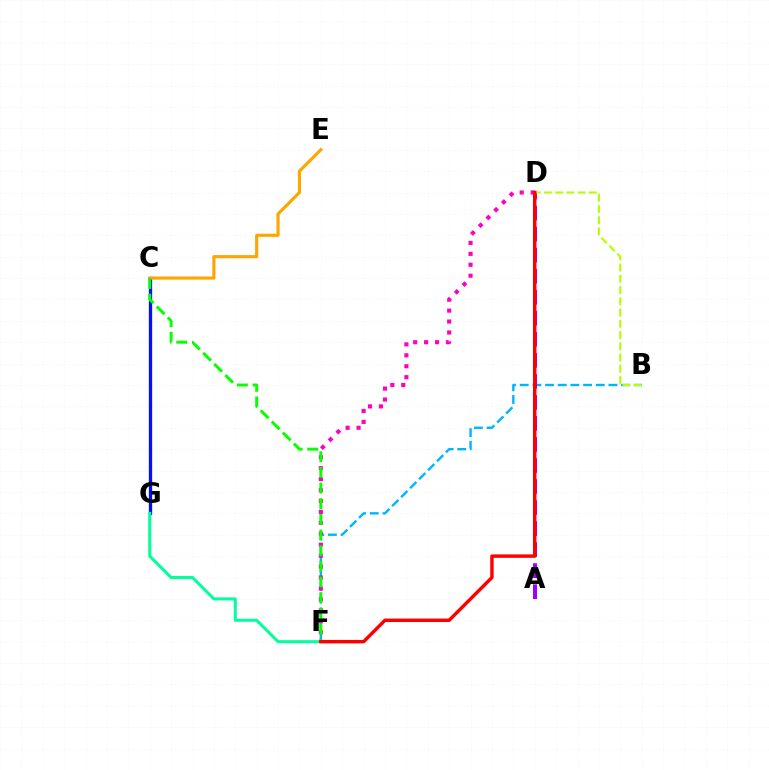{('C', 'G'): [{'color': '#0010ff', 'line_style': 'solid', 'thickness': 2.37}], ('B', 'F'): [{'color': '#00b5ff', 'line_style': 'dashed', 'thickness': 1.72}], ('C', 'E'): [{'color': '#ffa500', 'line_style': 'solid', 'thickness': 2.25}], ('A', 'D'): [{'color': '#9b00ff', 'line_style': 'dashed', 'thickness': 2.86}], ('F', 'G'): [{'color': '#00ff9d', 'line_style': 'solid', 'thickness': 2.17}], ('D', 'F'): [{'color': '#ff00bd', 'line_style': 'dotted', 'thickness': 2.97}, {'color': '#ff0000', 'line_style': 'solid', 'thickness': 2.47}], ('B', 'D'): [{'color': '#b3ff00', 'line_style': 'dashed', 'thickness': 1.53}], ('C', 'F'): [{'color': '#08ff00', 'line_style': 'dashed', 'thickness': 2.13}]}